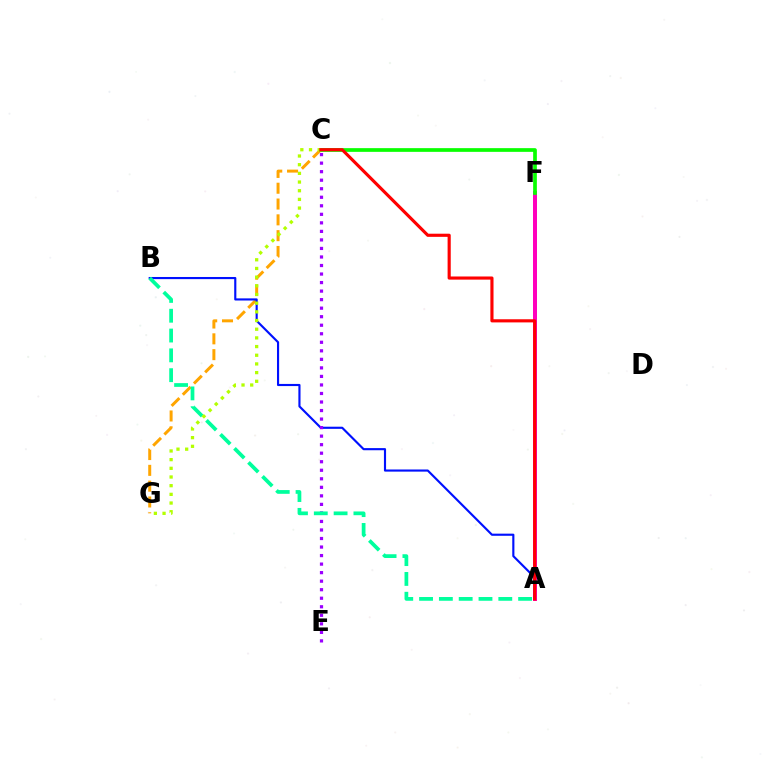{('A', 'F'): [{'color': '#00b5ff', 'line_style': 'dashed', 'thickness': 2.75}, {'color': '#ff00bd', 'line_style': 'solid', 'thickness': 2.88}], ('C', 'G'): [{'color': '#ffa500', 'line_style': 'dashed', 'thickness': 2.15}, {'color': '#b3ff00', 'line_style': 'dotted', 'thickness': 2.36}], ('C', 'F'): [{'color': '#08ff00', 'line_style': 'solid', 'thickness': 2.67}], ('A', 'B'): [{'color': '#0010ff', 'line_style': 'solid', 'thickness': 1.54}, {'color': '#00ff9d', 'line_style': 'dashed', 'thickness': 2.69}], ('C', 'E'): [{'color': '#9b00ff', 'line_style': 'dotted', 'thickness': 2.32}], ('A', 'C'): [{'color': '#ff0000', 'line_style': 'solid', 'thickness': 2.26}]}